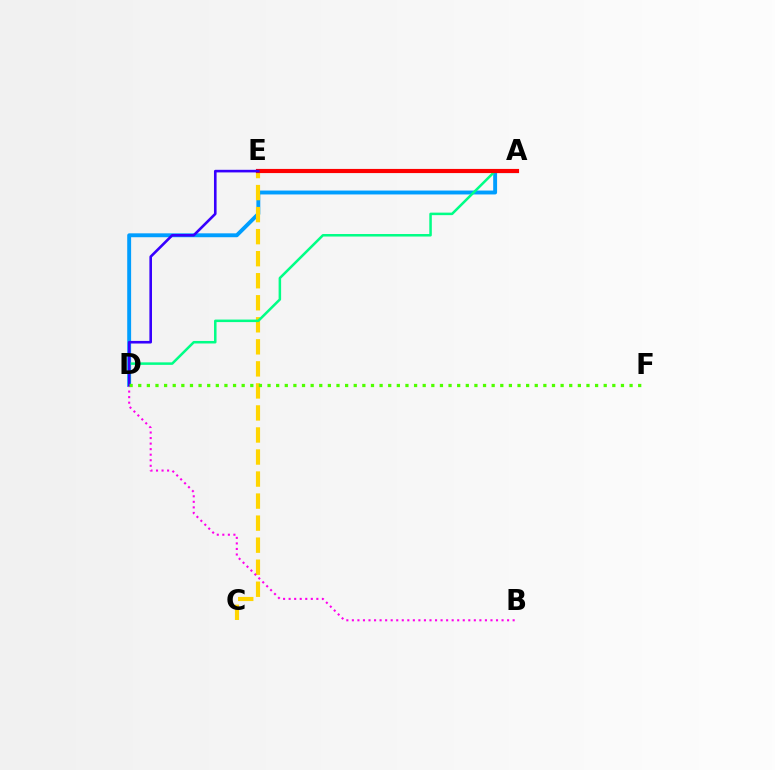{('A', 'D'): [{'color': '#009eff', 'line_style': 'solid', 'thickness': 2.81}, {'color': '#00ff86', 'line_style': 'solid', 'thickness': 1.81}], ('C', 'E'): [{'color': '#ffd500', 'line_style': 'dashed', 'thickness': 2.99}], ('B', 'D'): [{'color': '#ff00ed', 'line_style': 'dotted', 'thickness': 1.51}], ('A', 'E'): [{'color': '#ff0000', 'line_style': 'solid', 'thickness': 2.99}], ('D', 'E'): [{'color': '#3700ff', 'line_style': 'solid', 'thickness': 1.88}], ('D', 'F'): [{'color': '#4fff00', 'line_style': 'dotted', 'thickness': 2.34}]}